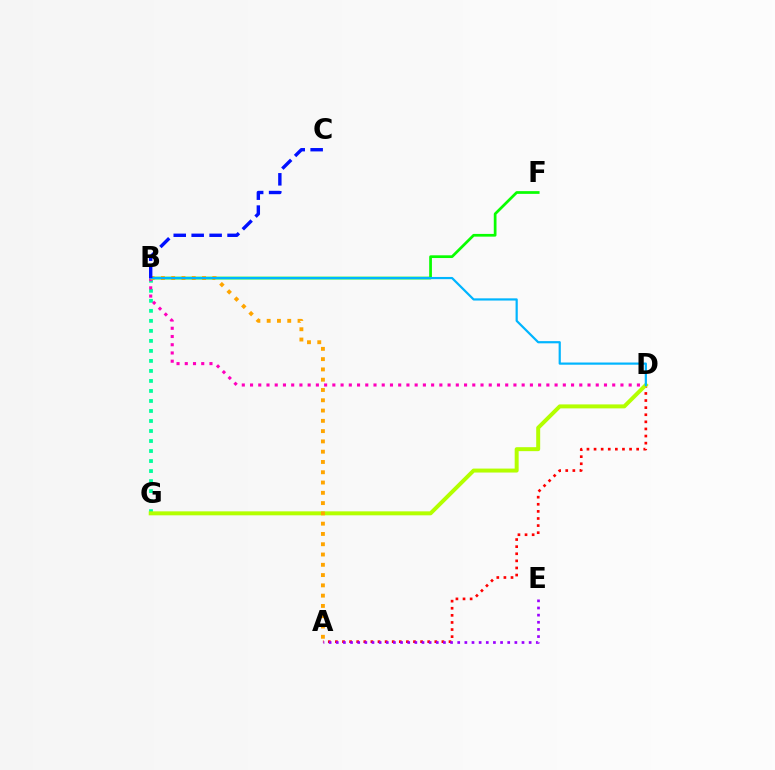{('A', 'D'): [{'color': '#ff0000', 'line_style': 'dotted', 'thickness': 1.93}], ('B', 'F'): [{'color': '#08ff00', 'line_style': 'solid', 'thickness': 1.96}], ('A', 'E'): [{'color': '#9b00ff', 'line_style': 'dotted', 'thickness': 1.94}], ('B', 'G'): [{'color': '#00ff9d', 'line_style': 'dotted', 'thickness': 2.72}], ('D', 'G'): [{'color': '#b3ff00', 'line_style': 'solid', 'thickness': 2.85}], ('B', 'D'): [{'color': '#ff00bd', 'line_style': 'dotted', 'thickness': 2.24}, {'color': '#00b5ff', 'line_style': 'solid', 'thickness': 1.59}], ('A', 'B'): [{'color': '#ffa500', 'line_style': 'dotted', 'thickness': 2.79}], ('B', 'C'): [{'color': '#0010ff', 'line_style': 'dashed', 'thickness': 2.44}]}